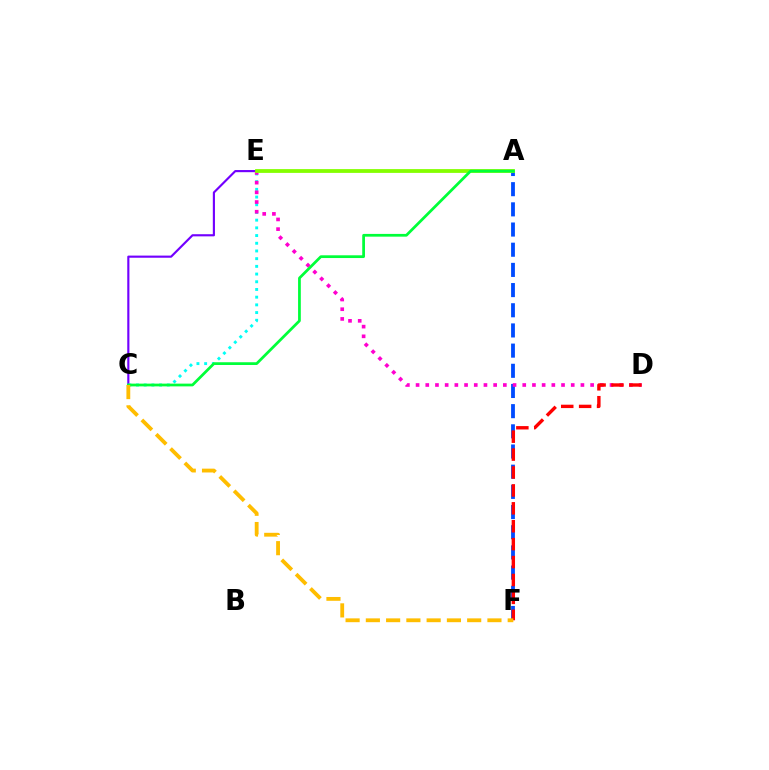{('C', 'E'): [{'color': '#7200ff', 'line_style': 'solid', 'thickness': 1.55}, {'color': '#00fff6', 'line_style': 'dotted', 'thickness': 2.09}], ('A', 'F'): [{'color': '#004bff', 'line_style': 'dashed', 'thickness': 2.74}], ('D', 'E'): [{'color': '#ff00cf', 'line_style': 'dotted', 'thickness': 2.63}], ('D', 'F'): [{'color': '#ff0000', 'line_style': 'dashed', 'thickness': 2.43}], ('A', 'E'): [{'color': '#84ff00', 'line_style': 'solid', 'thickness': 2.73}], ('A', 'C'): [{'color': '#00ff39', 'line_style': 'solid', 'thickness': 1.98}], ('C', 'F'): [{'color': '#ffbd00', 'line_style': 'dashed', 'thickness': 2.75}]}